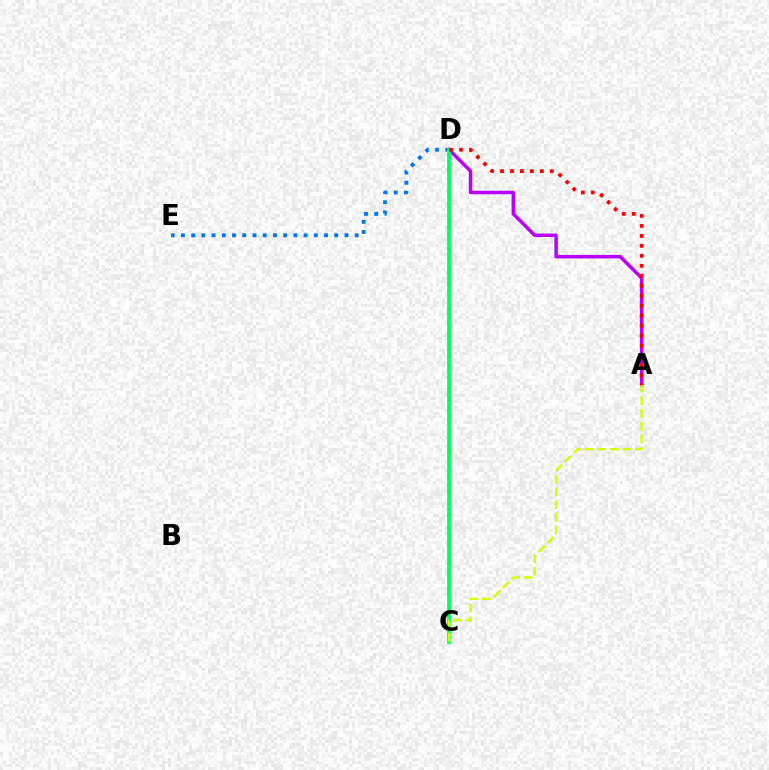{('D', 'E'): [{'color': '#0074ff', 'line_style': 'dotted', 'thickness': 2.78}], ('A', 'D'): [{'color': '#b900ff', 'line_style': 'solid', 'thickness': 2.53}, {'color': '#ff0000', 'line_style': 'dotted', 'thickness': 2.71}], ('C', 'D'): [{'color': '#00ff5c', 'line_style': 'solid', 'thickness': 2.69}], ('A', 'C'): [{'color': '#d1ff00', 'line_style': 'dashed', 'thickness': 1.71}]}